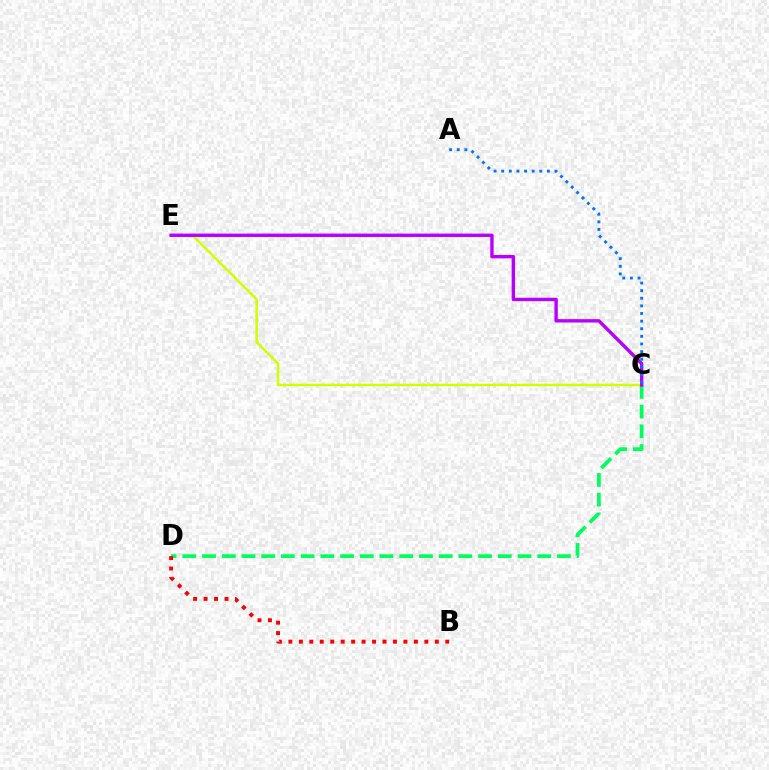{('C', 'D'): [{'color': '#00ff5c', 'line_style': 'dashed', 'thickness': 2.68}], ('C', 'E'): [{'color': '#d1ff00', 'line_style': 'solid', 'thickness': 1.79}, {'color': '#b900ff', 'line_style': 'solid', 'thickness': 2.44}], ('A', 'C'): [{'color': '#0074ff', 'line_style': 'dotted', 'thickness': 2.07}], ('B', 'D'): [{'color': '#ff0000', 'line_style': 'dotted', 'thickness': 2.84}]}